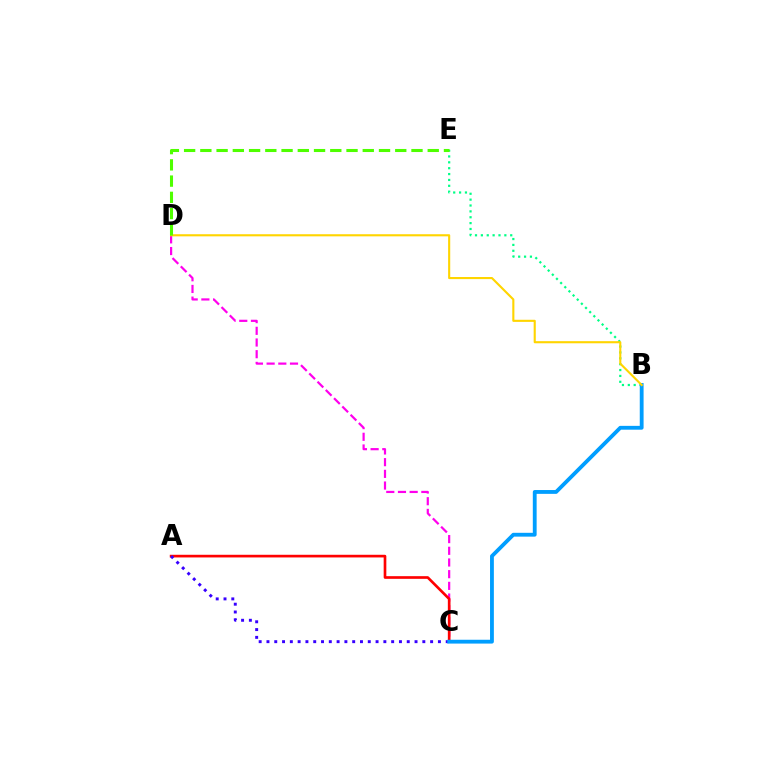{('C', 'D'): [{'color': '#ff00ed', 'line_style': 'dashed', 'thickness': 1.59}], ('A', 'C'): [{'color': '#ff0000', 'line_style': 'solid', 'thickness': 1.92}, {'color': '#3700ff', 'line_style': 'dotted', 'thickness': 2.12}], ('B', 'E'): [{'color': '#00ff86', 'line_style': 'dotted', 'thickness': 1.59}], ('B', 'C'): [{'color': '#009eff', 'line_style': 'solid', 'thickness': 2.76}], ('B', 'D'): [{'color': '#ffd500', 'line_style': 'solid', 'thickness': 1.52}], ('D', 'E'): [{'color': '#4fff00', 'line_style': 'dashed', 'thickness': 2.21}]}